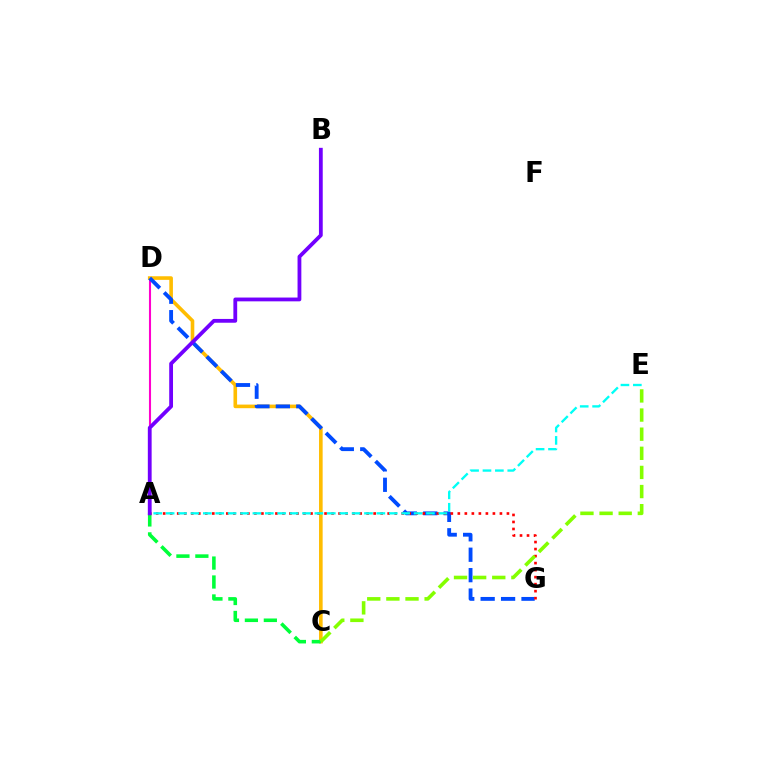{('A', 'D'): [{'color': '#ff00cf', 'line_style': 'solid', 'thickness': 1.5}], ('C', 'D'): [{'color': '#ffbd00', 'line_style': 'solid', 'thickness': 2.6}], ('D', 'G'): [{'color': '#004bff', 'line_style': 'dashed', 'thickness': 2.77}], ('A', 'C'): [{'color': '#00ff39', 'line_style': 'dashed', 'thickness': 2.57}], ('A', 'G'): [{'color': '#ff0000', 'line_style': 'dotted', 'thickness': 1.91}], ('C', 'E'): [{'color': '#84ff00', 'line_style': 'dashed', 'thickness': 2.6}], ('A', 'E'): [{'color': '#00fff6', 'line_style': 'dashed', 'thickness': 1.68}], ('A', 'B'): [{'color': '#7200ff', 'line_style': 'solid', 'thickness': 2.73}]}